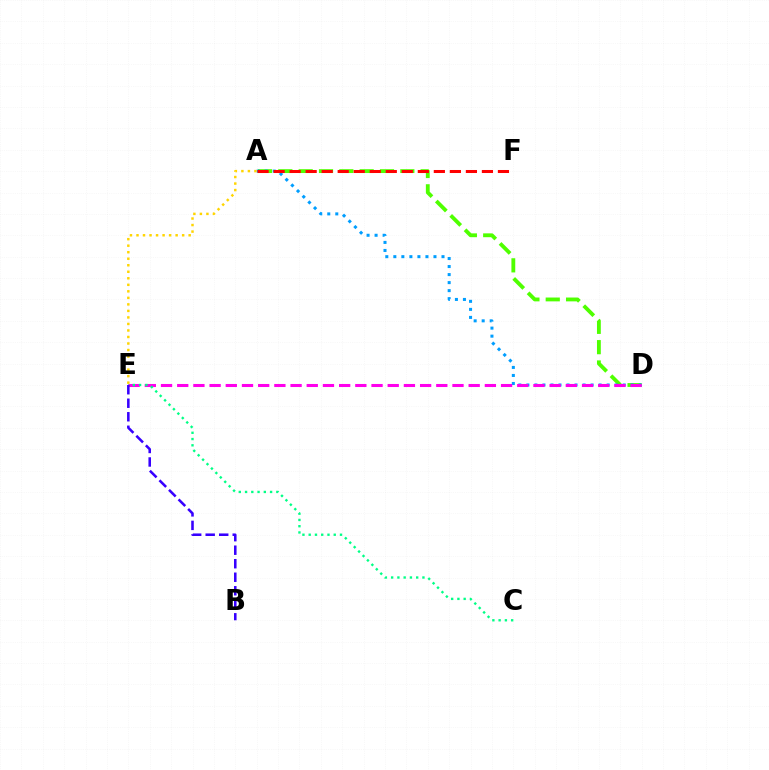{('A', 'D'): [{'color': '#4fff00', 'line_style': 'dashed', 'thickness': 2.76}, {'color': '#009eff', 'line_style': 'dotted', 'thickness': 2.18}], ('A', 'F'): [{'color': '#ff0000', 'line_style': 'dashed', 'thickness': 2.18}], ('A', 'E'): [{'color': '#ffd500', 'line_style': 'dotted', 'thickness': 1.77}], ('D', 'E'): [{'color': '#ff00ed', 'line_style': 'dashed', 'thickness': 2.2}], ('C', 'E'): [{'color': '#00ff86', 'line_style': 'dotted', 'thickness': 1.7}], ('B', 'E'): [{'color': '#3700ff', 'line_style': 'dashed', 'thickness': 1.84}]}